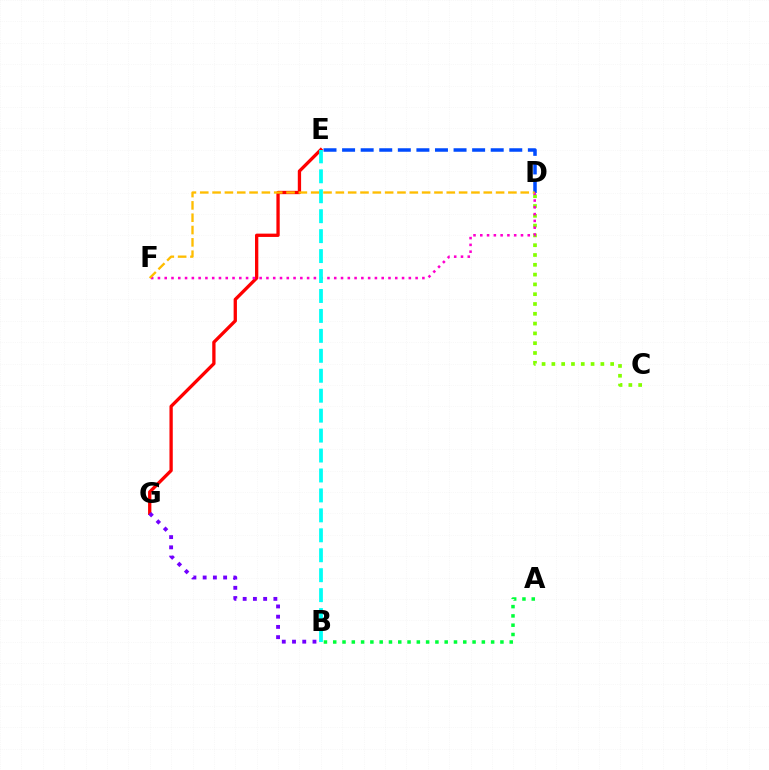{('C', 'D'): [{'color': '#84ff00', 'line_style': 'dotted', 'thickness': 2.66}], ('A', 'B'): [{'color': '#00ff39', 'line_style': 'dotted', 'thickness': 2.52}], ('D', 'E'): [{'color': '#004bff', 'line_style': 'dashed', 'thickness': 2.52}], ('E', 'G'): [{'color': '#ff0000', 'line_style': 'solid', 'thickness': 2.38}], ('D', 'F'): [{'color': '#ff00cf', 'line_style': 'dotted', 'thickness': 1.84}, {'color': '#ffbd00', 'line_style': 'dashed', 'thickness': 1.67}], ('B', 'G'): [{'color': '#7200ff', 'line_style': 'dotted', 'thickness': 2.78}], ('B', 'E'): [{'color': '#00fff6', 'line_style': 'dashed', 'thickness': 2.71}]}